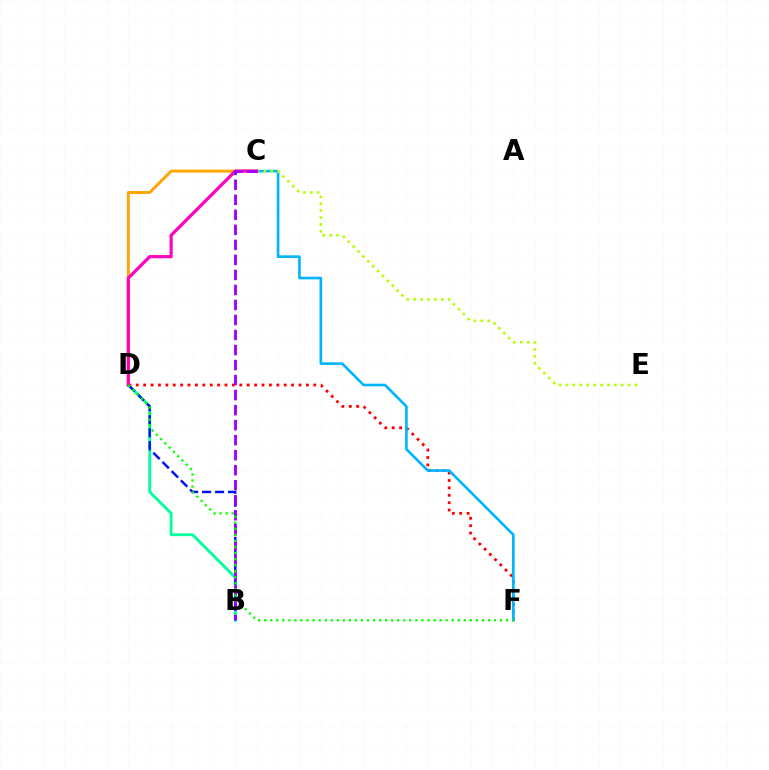{('C', 'D'): [{'color': '#ffa500', 'line_style': 'solid', 'thickness': 2.1}, {'color': '#ff00bd', 'line_style': 'solid', 'thickness': 2.29}], ('D', 'F'): [{'color': '#ff0000', 'line_style': 'dotted', 'thickness': 2.01}, {'color': '#08ff00', 'line_style': 'dotted', 'thickness': 1.64}], ('C', 'F'): [{'color': '#00b5ff', 'line_style': 'solid', 'thickness': 1.9}], ('B', 'D'): [{'color': '#00ff9d', 'line_style': 'solid', 'thickness': 2.06}, {'color': '#0010ff', 'line_style': 'dashed', 'thickness': 1.77}], ('C', 'E'): [{'color': '#b3ff00', 'line_style': 'dotted', 'thickness': 1.88}], ('B', 'C'): [{'color': '#9b00ff', 'line_style': 'dashed', 'thickness': 2.04}]}